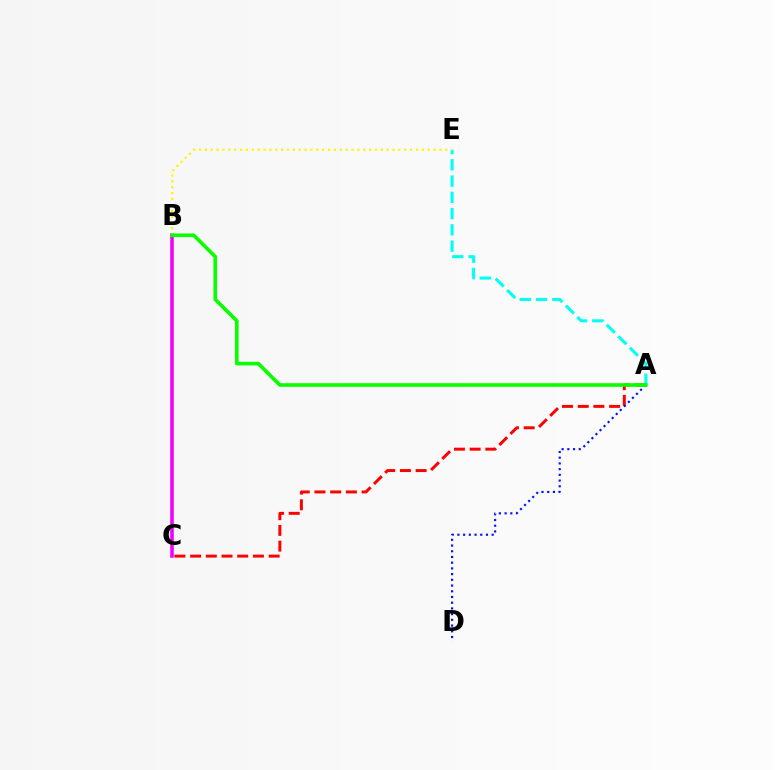{('B', 'C'): [{'color': '#ee00ff', 'line_style': 'solid', 'thickness': 2.55}], ('A', 'E'): [{'color': '#00fff6', 'line_style': 'dashed', 'thickness': 2.21}], ('A', 'C'): [{'color': '#ff0000', 'line_style': 'dashed', 'thickness': 2.13}], ('B', 'E'): [{'color': '#fcf500', 'line_style': 'dotted', 'thickness': 1.59}], ('A', 'D'): [{'color': '#0010ff', 'line_style': 'dotted', 'thickness': 1.55}], ('A', 'B'): [{'color': '#08ff00', 'line_style': 'solid', 'thickness': 2.6}]}